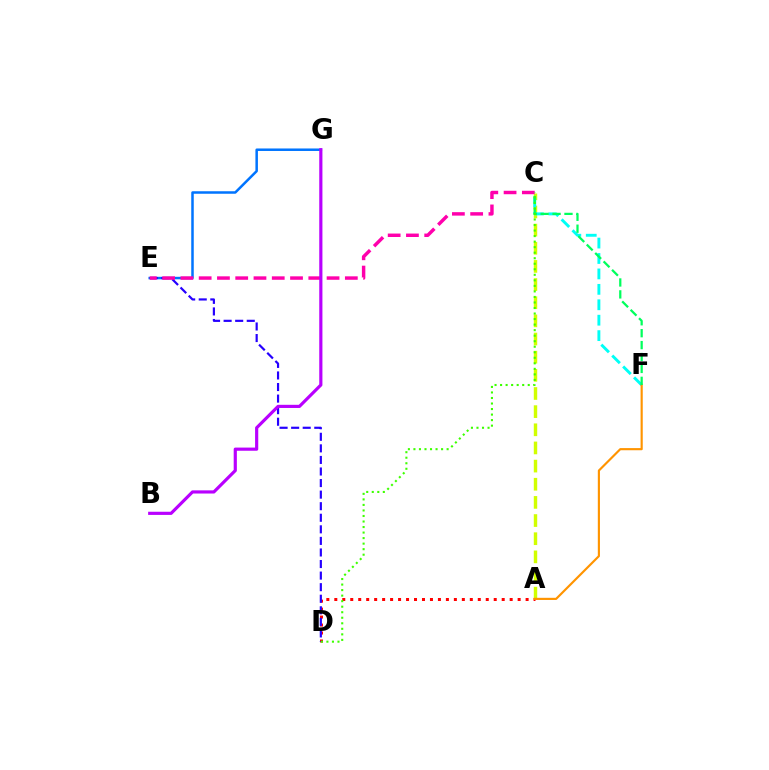{('A', 'D'): [{'color': '#ff0000', 'line_style': 'dotted', 'thickness': 2.17}], ('A', 'C'): [{'color': '#d1ff00', 'line_style': 'dashed', 'thickness': 2.47}], ('E', 'G'): [{'color': '#0074ff', 'line_style': 'solid', 'thickness': 1.81}], ('C', 'F'): [{'color': '#00fff6', 'line_style': 'dashed', 'thickness': 2.1}, {'color': '#00ff5c', 'line_style': 'dashed', 'thickness': 1.62}], ('A', 'F'): [{'color': '#ff9400', 'line_style': 'solid', 'thickness': 1.55}], ('D', 'E'): [{'color': '#2500ff', 'line_style': 'dashed', 'thickness': 1.57}], ('C', 'E'): [{'color': '#ff00ac', 'line_style': 'dashed', 'thickness': 2.48}], ('B', 'G'): [{'color': '#b900ff', 'line_style': 'solid', 'thickness': 2.28}], ('C', 'D'): [{'color': '#3dff00', 'line_style': 'dotted', 'thickness': 1.5}]}